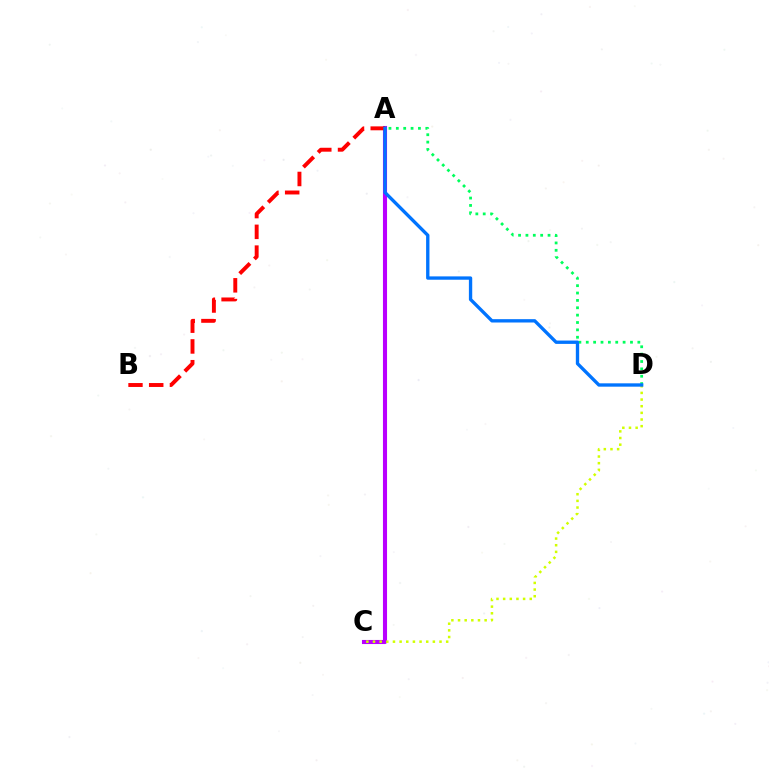{('A', 'C'): [{'color': '#b900ff', 'line_style': 'solid', 'thickness': 2.94}], ('A', 'D'): [{'color': '#00ff5c', 'line_style': 'dotted', 'thickness': 2.0}, {'color': '#0074ff', 'line_style': 'solid', 'thickness': 2.41}], ('C', 'D'): [{'color': '#d1ff00', 'line_style': 'dotted', 'thickness': 1.81}], ('A', 'B'): [{'color': '#ff0000', 'line_style': 'dashed', 'thickness': 2.82}]}